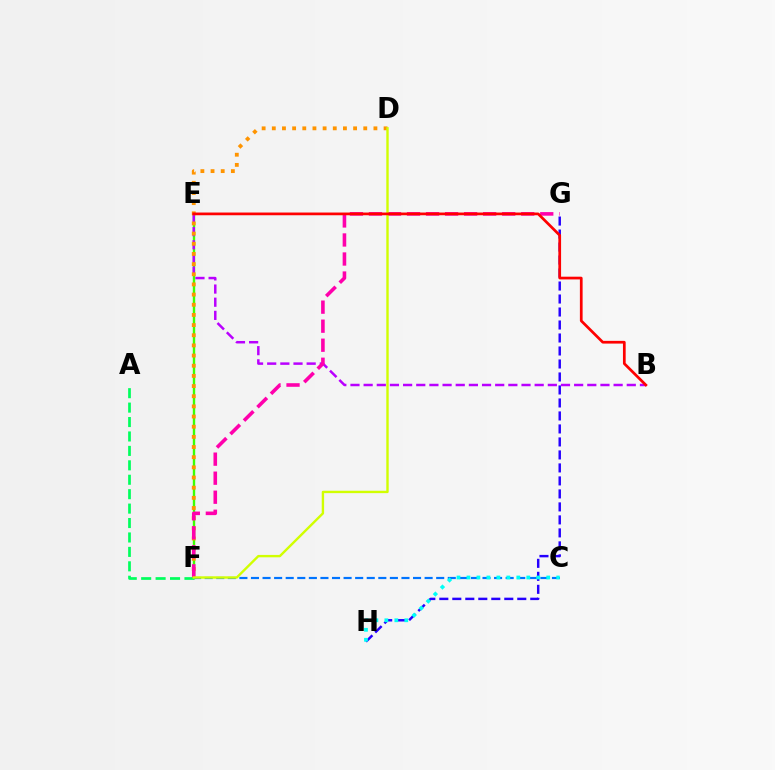{('E', 'F'): [{'color': '#3dff00', 'line_style': 'solid', 'thickness': 1.72}], ('B', 'E'): [{'color': '#b900ff', 'line_style': 'dashed', 'thickness': 1.79}, {'color': '#ff0000', 'line_style': 'solid', 'thickness': 1.96}], ('G', 'H'): [{'color': '#2500ff', 'line_style': 'dashed', 'thickness': 1.77}], ('D', 'F'): [{'color': '#ff9400', 'line_style': 'dotted', 'thickness': 2.76}, {'color': '#d1ff00', 'line_style': 'solid', 'thickness': 1.72}], ('C', 'F'): [{'color': '#0074ff', 'line_style': 'dashed', 'thickness': 1.57}], ('A', 'F'): [{'color': '#00ff5c', 'line_style': 'dashed', 'thickness': 1.96}], ('F', 'G'): [{'color': '#ff00ac', 'line_style': 'dashed', 'thickness': 2.59}], ('C', 'H'): [{'color': '#00fff6', 'line_style': 'dotted', 'thickness': 2.71}]}